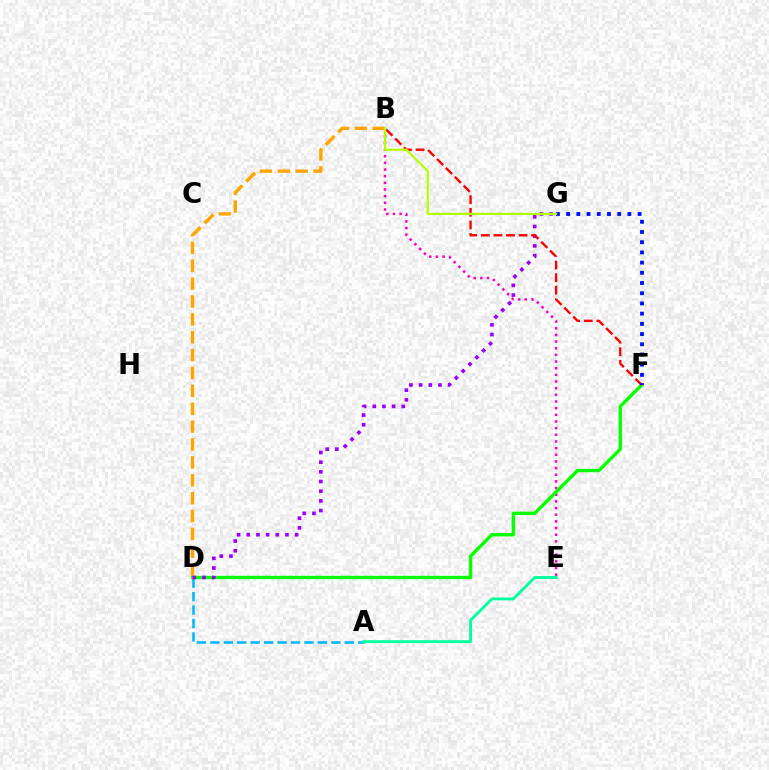{('B', 'E'): [{'color': '#ff00bd', 'line_style': 'dotted', 'thickness': 1.81}], ('A', 'D'): [{'color': '#00b5ff', 'line_style': 'dashed', 'thickness': 1.83}], ('D', 'F'): [{'color': '#08ff00', 'line_style': 'solid', 'thickness': 2.42}], ('A', 'E'): [{'color': '#00ff9d', 'line_style': 'solid', 'thickness': 2.06}], ('B', 'D'): [{'color': '#ffa500', 'line_style': 'dashed', 'thickness': 2.43}], ('D', 'G'): [{'color': '#9b00ff', 'line_style': 'dotted', 'thickness': 2.63}], ('B', 'F'): [{'color': '#ff0000', 'line_style': 'dashed', 'thickness': 1.71}], ('F', 'G'): [{'color': '#0010ff', 'line_style': 'dotted', 'thickness': 2.77}], ('B', 'G'): [{'color': '#b3ff00', 'line_style': 'solid', 'thickness': 1.59}]}